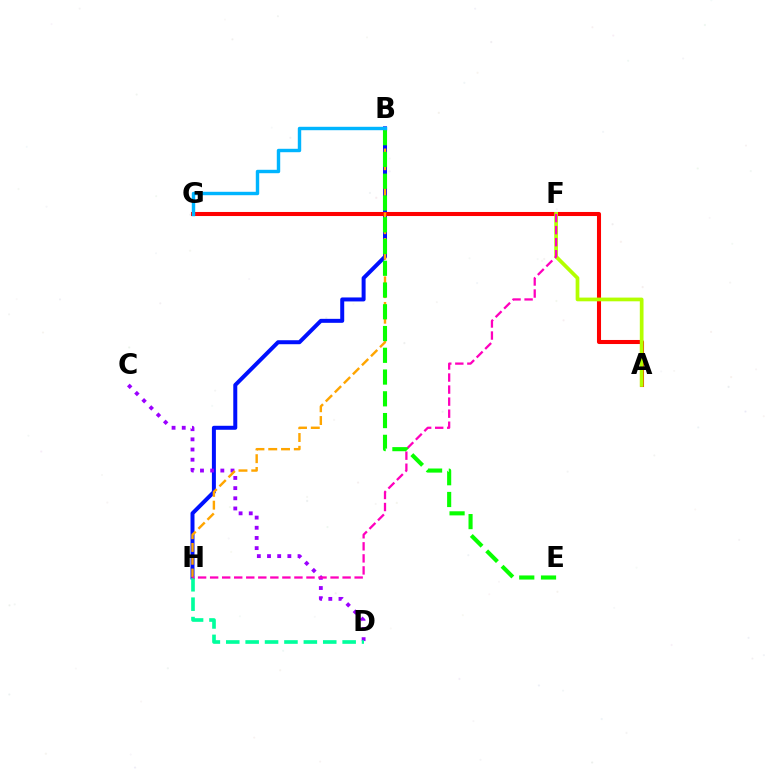{('B', 'H'): [{'color': '#0010ff', 'line_style': 'solid', 'thickness': 2.87}, {'color': '#ffa500', 'line_style': 'dashed', 'thickness': 1.74}], ('A', 'G'): [{'color': '#ff0000', 'line_style': 'solid', 'thickness': 2.93}], ('C', 'D'): [{'color': '#9b00ff', 'line_style': 'dotted', 'thickness': 2.76}], ('D', 'H'): [{'color': '#00ff9d', 'line_style': 'dashed', 'thickness': 2.64}], ('A', 'F'): [{'color': '#b3ff00', 'line_style': 'solid', 'thickness': 2.68}], ('F', 'H'): [{'color': '#ff00bd', 'line_style': 'dashed', 'thickness': 1.64}], ('B', 'E'): [{'color': '#08ff00', 'line_style': 'dashed', 'thickness': 2.96}], ('B', 'G'): [{'color': '#00b5ff', 'line_style': 'solid', 'thickness': 2.46}]}